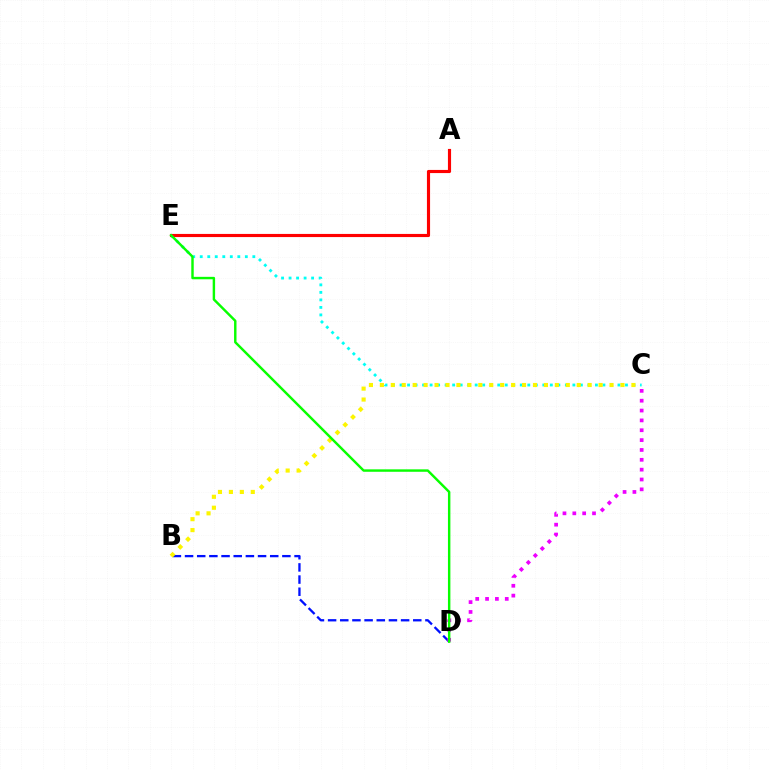{('C', 'E'): [{'color': '#00fff6', 'line_style': 'dotted', 'thickness': 2.04}], ('B', 'D'): [{'color': '#0010ff', 'line_style': 'dashed', 'thickness': 1.65}], ('B', 'C'): [{'color': '#fcf500', 'line_style': 'dotted', 'thickness': 2.97}], ('A', 'E'): [{'color': '#ff0000', 'line_style': 'solid', 'thickness': 2.26}], ('C', 'D'): [{'color': '#ee00ff', 'line_style': 'dotted', 'thickness': 2.68}], ('D', 'E'): [{'color': '#08ff00', 'line_style': 'solid', 'thickness': 1.75}]}